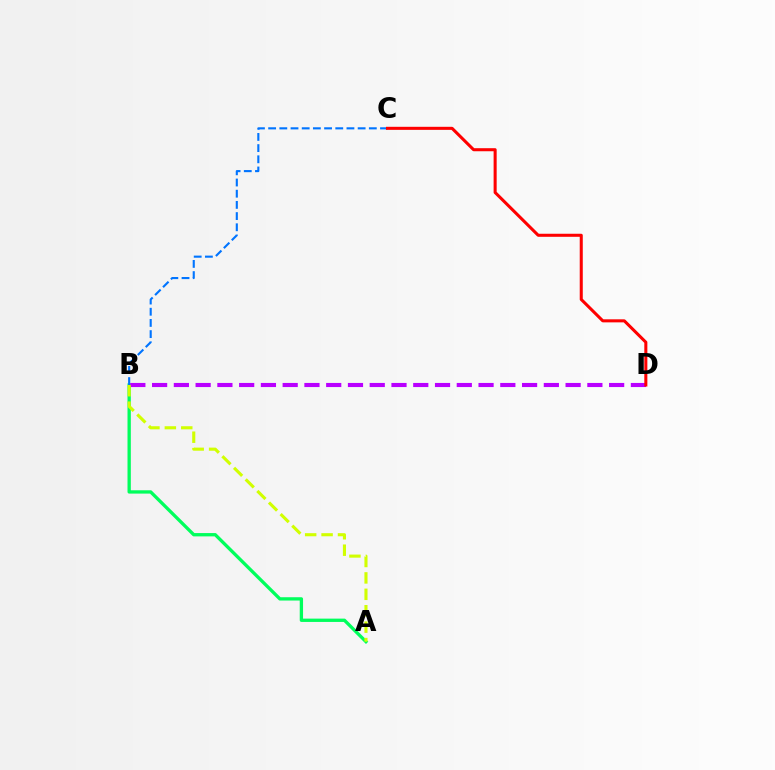{('A', 'B'): [{'color': '#00ff5c', 'line_style': 'solid', 'thickness': 2.39}, {'color': '#d1ff00', 'line_style': 'dashed', 'thickness': 2.23}], ('B', 'C'): [{'color': '#0074ff', 'line_style': 'dashed', 'thickness': 1.52}], ('B', 'D'): [{'color': '#b900ff', 'line_style': 'dashed', 'thickness': 2.96}], ('C', 'D'): [{'color': '#ff0000', 'line_style': 'solid', 'thickness': 2.2}]}